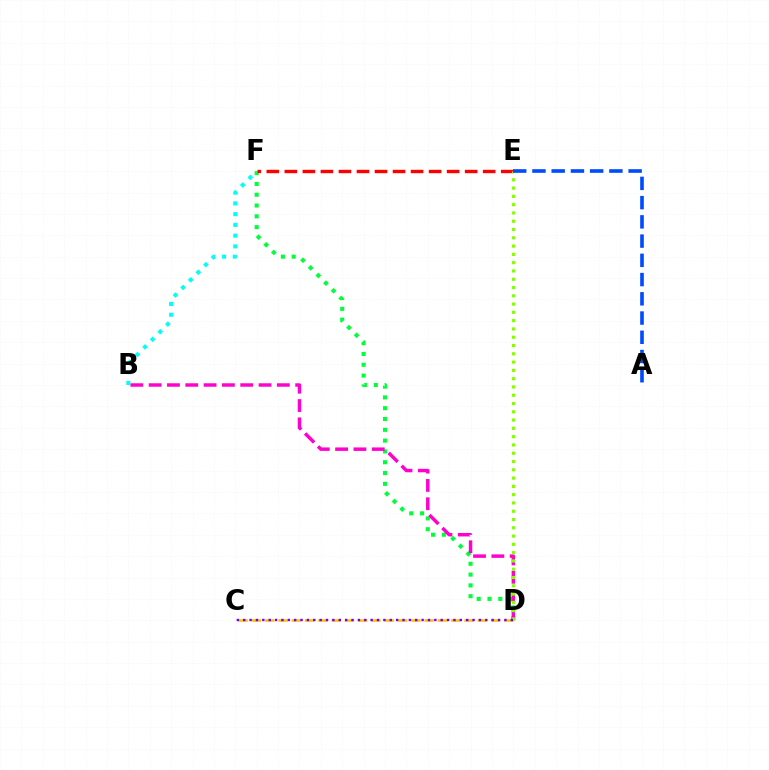{('D', 'F'): [{'color': '#00ff39', 'line_style': 'dotted', 'thickness': 2.94}], ('B', 'D'): [{'color': '#ff00cf', 'line_style': 'dashed', 'thickness': 2.49}], ('E', 'F'): [{'color': '#ff0000', 'line_style': 'dashed', 'thickness': 2.45}], ('D', 'E'): [{'color': '#84ff00', 'line_style': 'dotted', 'thickness': 2.25}], ('C', 'D'): [{'color': '#ffbd00', 'line_style': 'dashed', 'thickness': 1.8}, {'color': '#7200ff', 'line_style': 'dotted', 'thickness': 1.73}], ('B', 'F'): [{'color': '#00fff6', 'line_style': 'dotted', 'thickness': 2.92}], ('A', 'E'): [{'color': '#004bff', 'line_style': 'dashed', 'thickness': 2.61}]}